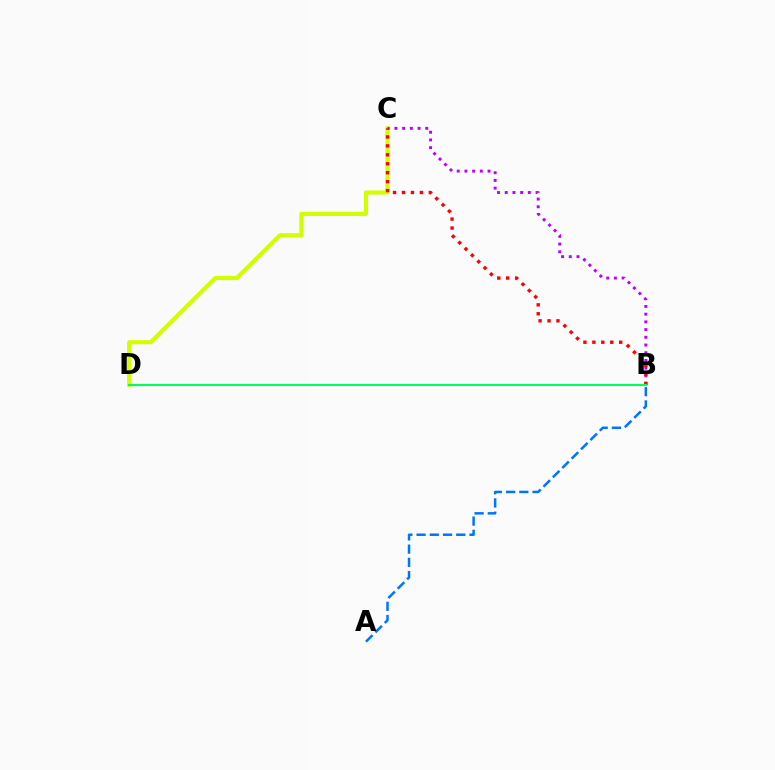{('C', 'D'): [{'color': '#d1ff00', 'line_style': 'solid', 'thickness': 2.98}], ('A', 'B'): [{'color': '#0074ff', 'line_style': 'dashed', 'thickness': 1.8}], ('B', 'C'): [{'color': '#b900ff', 'line_style': 'dotted', 'thickness': 2.09}, {'color': '#ff0000', 'line_style': 'dotted', 'thickness': 2.43}], ('B', 'D'): [{'color': '#00ff5c', 'line_style': 'solid', 'thickness': 1.52}]}